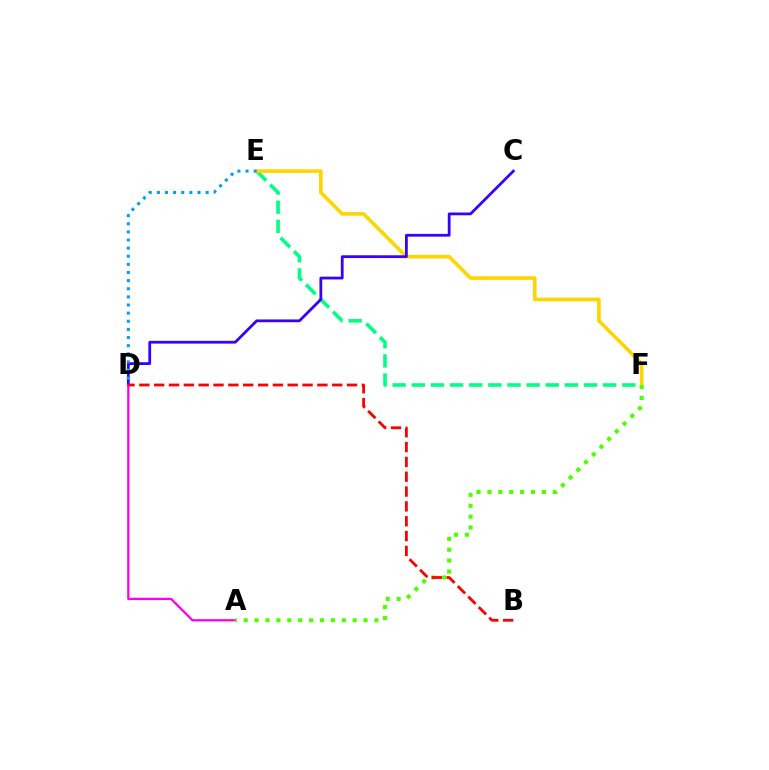{('E', 'F'): [{'color': '#00ff86', 'line_style': 'dashed', 'thickness': 2.6}, {'color': '#ffd500', 'line_style': 'solid', 'thickness': 2.61}], ('C', 'D'): [{'color': '#3700ff', 'line_style': 'solid', 'thickness': 2.0}], ('A', 'D'): [{'color': '#ff00ed', 'line_style': 'solid', 'thickness': 1.64}], ('A', 'F'): [{'color': '#4fff00', 'line_style': 'dotted', 'thickness': 2.96}], ('D', 'E'): [{'color': '#009eff', 'line_style': 'dotted', 'thickness': 2.21}], ('B', 'D'): [{'color': '#ff0000', 'line_style': 'dashed', 'thickness': 2.02}]}